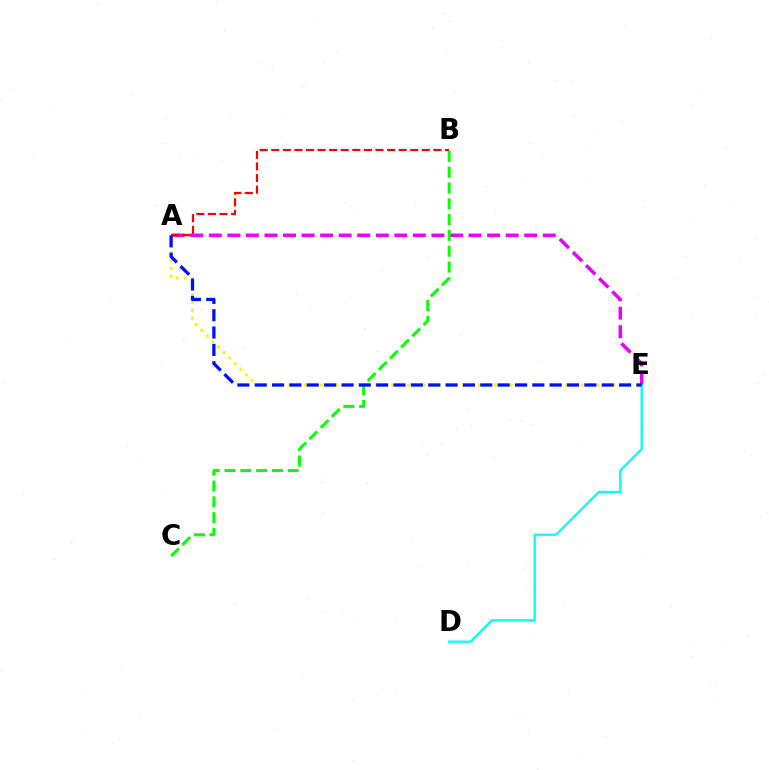{('A', 'E'): [{'color': '#ee00ff', 'line_style': 'dashed', 'thickness': 2.52}, {'color': '#fcf500', 'line_style': 'dotted', 'thickness': 2.15}, {'color': '#0010ff', 'line_style': 'dashed', 'thickness': 2.36}], ('D', 'E'): [{'color': '#00fff6', 'line_style': 'solid', 'thickness': 1.65}], ('B', 'C'): [{'color': '#08ff00', 'line_style': 'dashed', 'thickness': 2.15}], ('A', 'B'): [{'color': '#ff0000', 'line_style': 'dashed', 'thickness': 1.57}]}